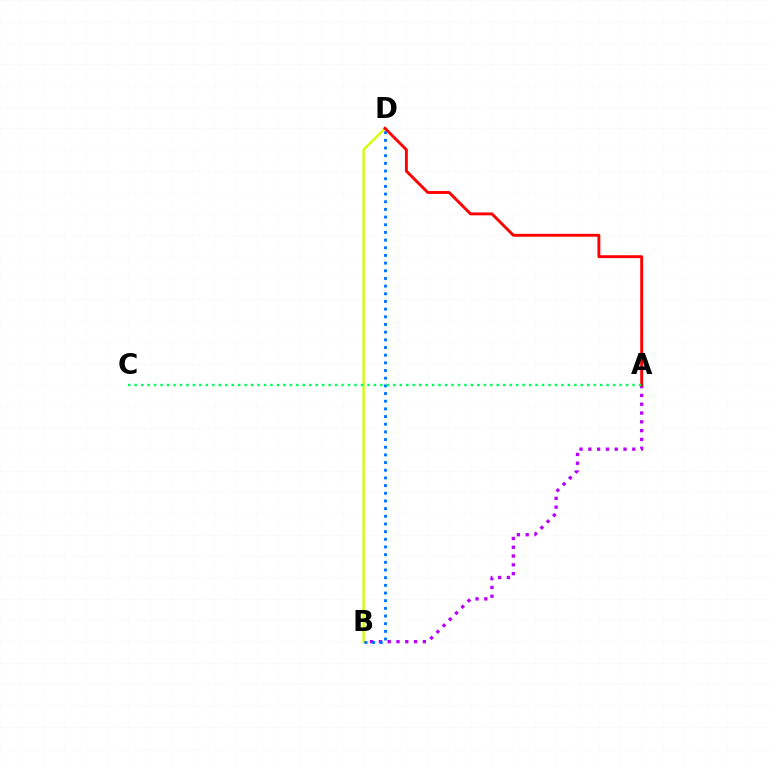{('A', 'B'): [{'color': '#b900ff', 'line_style': 'dotted', 'thickness': 2.39}], ('B', 'D'): [{'color': '#d1ff00', 'line_style': 'solid', 'thickness': 1.69}, {'color': '#0074ff', 'line_style': 'dotted', 'thickness': 2.08}], ('A', 'D'): [{'color': '#ff0000', 'line_style': 'solid', 'thickness': 2.08}], ('A', 'C'): [{'color': '#00ff5c', 'line_style': 'dotted', 'thickness': 1.76}]}